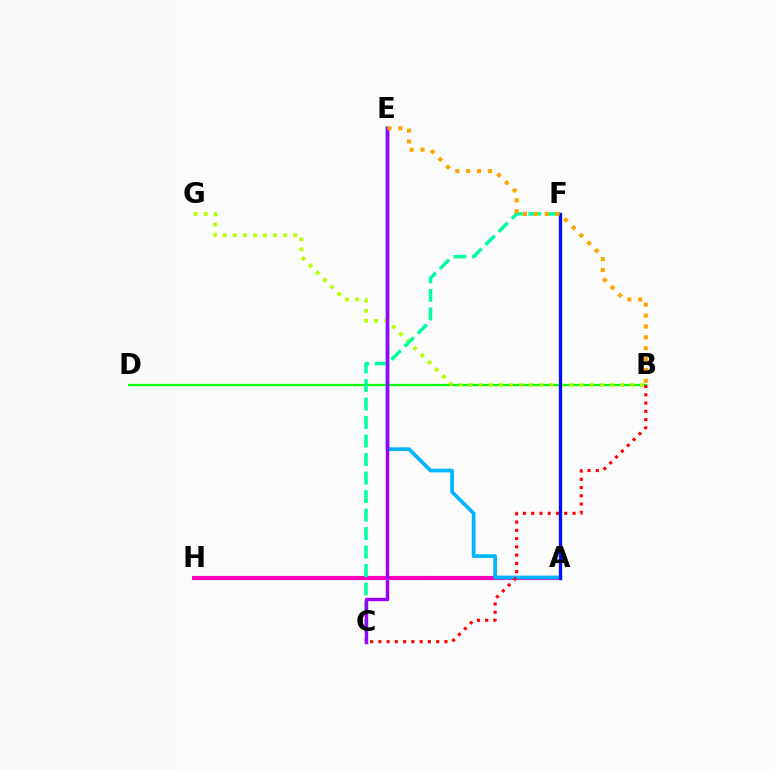{('A', 'H'): [{'color': '#ff00bd', 'line_style': 'solid', 'thickness': 2.97}], ('B', 'D'): [{'color': '#08ff00', 'line_style': 'solid', 'thickness': 1.61}], ('A', 'E'): [{'color': '#00b5ff', 'line_style': 'solid', 'thickness': 2.66}], ('B', 'G'): [{'color': '#b3ff00', 'line_style': 'dotted', 'thickness': 2.74}], ('B', 'C'): [{'color': '#ff0000', 'line_style': 'dotted', 'thickness': 2.24}], ('C', 'F'): [{'color': '#00ff9d', 'line_style': 'dashed', 'thickness': 2.51}], ('C', 'E'): [{'color': '#9b00ff', 'line_style': 'solid', 'thickness': 2.46}], ('A', 'F'): [{'color': '#0010ff', 'line_style': 'solid', 'thickness': 2.37}], ('B', 'E'): [{'color': '#ffa500', 'line_style': 'dotted', 'thickness': 2.96}]}